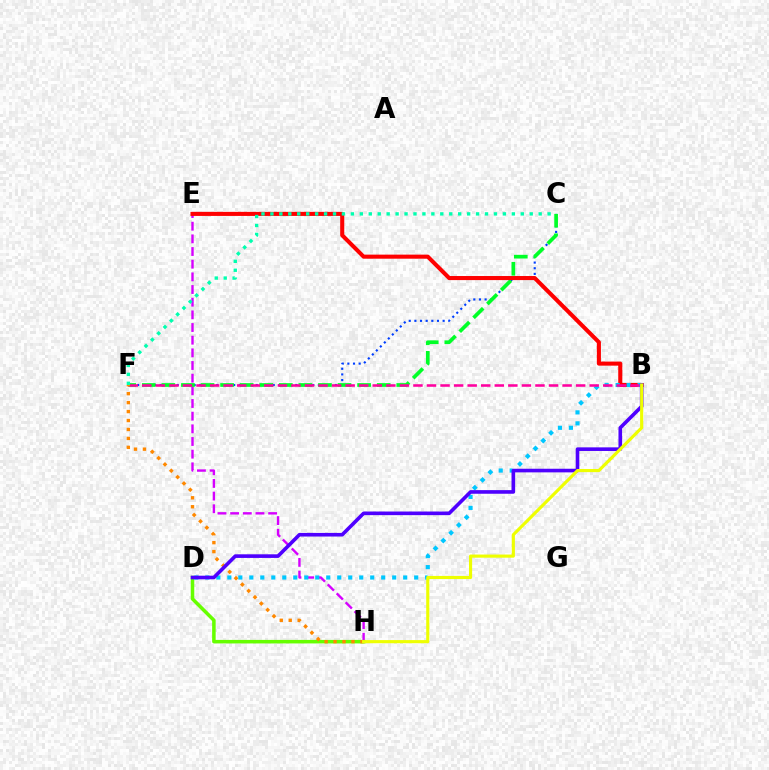{('E', 'H'): [{'color': '#d600ff', 'line_style': 'dashed', 'thickness': 1.72}], ('C', 'F'): [{'color': '#003fff', 'line_style': 'dotted', 'thickness': 1.53}, {'color': '#00ff27', 'line_style': 'dashed', 'thickness': 2.66}, {'color': '#00ffaf', 'line_style': 'dotted', 'thickness': 2.43}], ('D', 'H'): [{'color': '#66ff00', 'line_style': 'solid', 'thickness': 2.54}], ('B', 'E'): [{'color': '#ff0000', 'line_style': 'solid', 'thickness': 2.93}], ('B', 'D'): [{'color': '#00c7ff', 'line_style': 'dotted', 'thickness': 2.99}, {'color': '#4f00ff', 'line_style': 'solid', 'thickness': 2.61}], ('B', 'F'): [{'color': '#ff00a0', 'line_style': 'dashed', 'thickness': 1.84}], ('F', 'H'): [{'color': '#ff8800', 'line_style': 'dotted', 'thickness': 2.43}], ('B', 'H'): [{'color': '#eeff00', 'line_style': 'solid', 'thickness': 2.26}]}